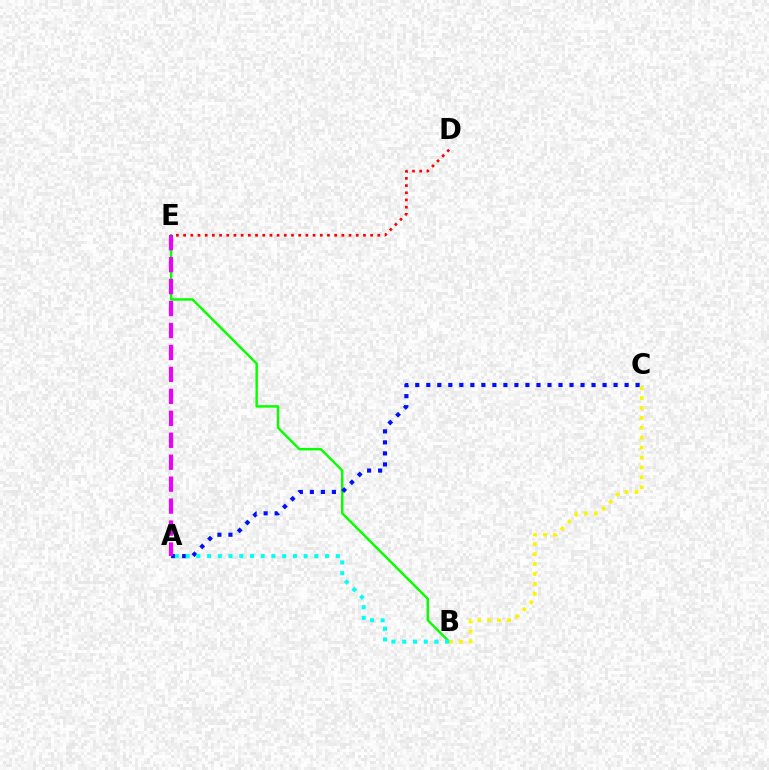{('D', 'E'): [{'color': '#ff0000', 'line_style': 'dotted', 'thickness': 1.95}], ('B', 'E'): [{'color': '#08ff00', 'line_style': 'solid', 'thickness': 1.76}], ('A', 'C'): [{'color': '#0010ff', 'line_style': 'dotted', 'thickness': 2.99}], ('B', 'C'): [{'color': '#fcf500', 'line_style': 'dotted', 'thickness': 2.69}], ('A', 'B'): [{'color': '#00fff6', 'line_style': 'dotted', 'thickness': 2.91}], ('A', 'E'): [{'color': '#ee00ff', 'line_style': 'dashed', 'thickness': 2.98}]}